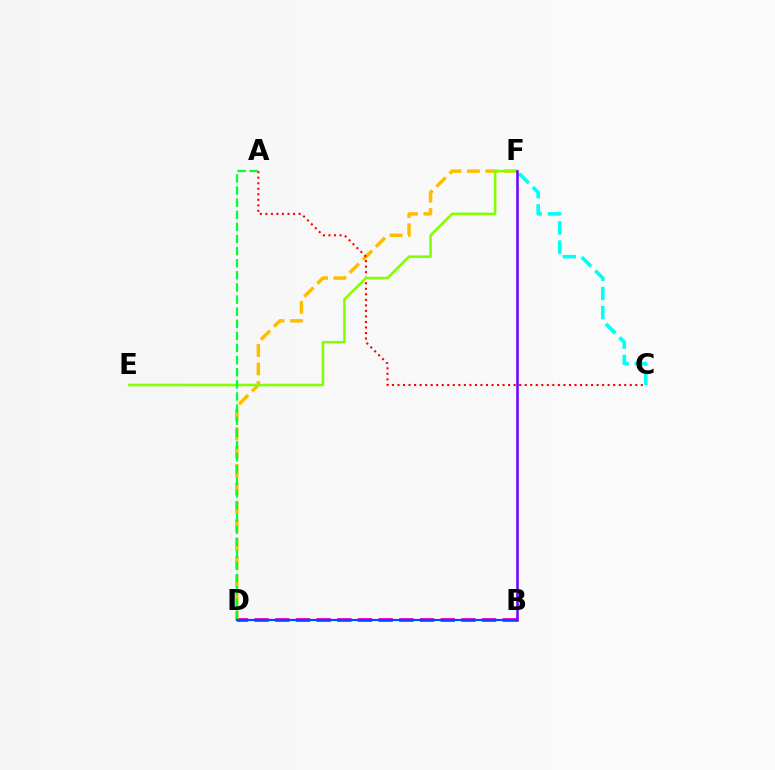{('B', 'D'): [{'color': '#ff00cf', 'line_style': 'dashed', 'thickness': 2.81}, {'color': '#004bff', 'line_style': 'solid', 'thickness': 1.55}], ('D', 'F'): [{'color': '#ffbd00', 'line_style': 'dashed', 'thickness': 2.5}], ('A', 'C'): [{'color': '#ff0000', 'line_style': 'dotted', 'thickness': 1.5}], ('E', 'F'): [{'color': '#84ff00', 'line_style': 'solid', 'thickness': 1.86}], ('A', 'D'): [{'color': '#00ff39', 'line_style': 'dashed', 'thickness': 1.65}], ('C', 'F'): [{'color': '#00fff6', 'line_style': 'dashed', 'thickness': 2.61}], ('B', 'F'): [{'color': '#7200ff', 'line_style': 'solid', 'thickness': 1.83}]}